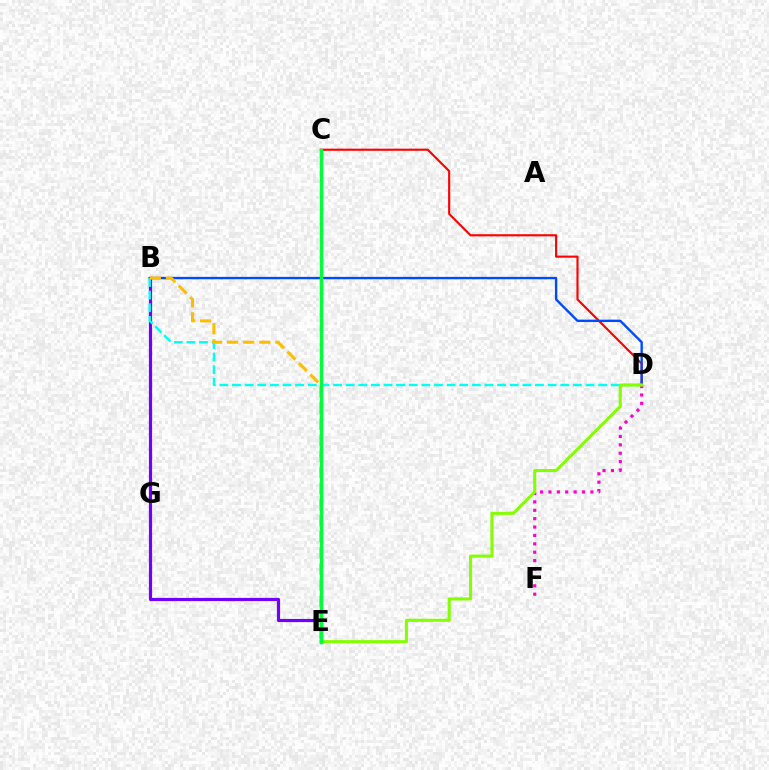{('C', 'D'): [{'color': '#ff0000', 'line_style': 'solid', 'thickness': 1.53}], ('B', 'D'): [{'color': '#004bff', 'line_style': 'solid', 'thickness': 1.72}, {'color': '#00fff6', 'line_style': 'dashed', 'thickness': 1.72}], ('B', 'E'): [{'color': '#7200ff', 'line_style': 'solid', 'thickness': 2.29}, {'color': '#ffbd00', 'line_style': 'dashed', 'thickness': 2.19}], ('D', 'F'): [{'color': '#ff00cf', 'line_style': 'dotted', 'thickness': 2.28}], ('D', 'E'): [{'color': '#84ff00', 'line_style': 'solid', 'thickness': 2.21}], ('C', 'E'): [{'color': '#00ff39', 'line_style': 'solid', 'thickness': 2.44}]}